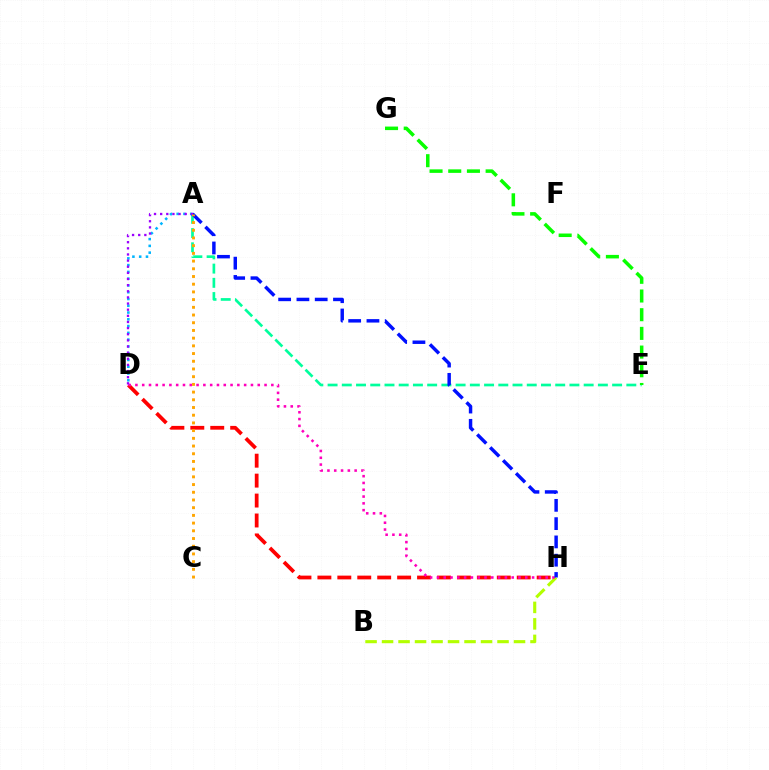{('D', 'H'): [{'color': '#ff0000', 'line_style': 'dashed', 'thickness': 2.71}, {'color': '#ff00bd', 'line_style': 'dotted', 'thickness': 1.85}], ('B', 'H'): [{'color': '#b3ff00', 'line_style': 'dashed', 'thickness': 2.24}], ('A', 'E'): [{'color': '#00ff9d', 'line_style': 'dashed', 'thickness': 1.93}], ('A', 'D'): [{'color': '#00b5ff', 'line_style': 'dotted', 'thickness': 1.84}, {'color': '#9b00ff', 'line_style': 'dotted', 'thickness': 1.67}], ('A', 'H'): [{'color': '#0010ff', 'line_style': 'dashed', 'thickness': 2.48}], ('E', 'G'): [{'color': '#08ff00', 'line_style': 'dashed', 'thickness': 2.54}], ('A', 'C'): [{'color': '#ffa500', 'line_style': 'dotted', 'thickness': 2.09}]}